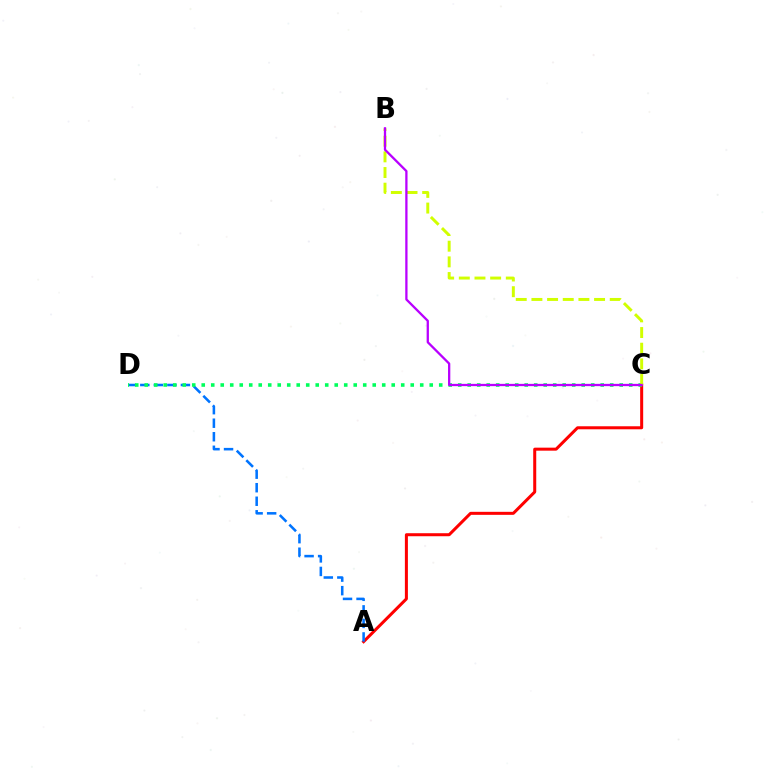{('A', 'C'): [{'color': '#ff0000', 'line_style': 'solid', 'thickness': 2.18}], ('A', 'D'): [{'color': '#0074ff', 'line_style': 'dashed', 'thickness': 1.84}], ('C', 'D'): [{'color': '#00ff5c', 'line_style': 'dotted', 'thickness': 2.58}], ('B', 'C'): [{'color': '#d1ff00', 'line_style': 'dashed', 'thickness': 2.13}, {'color': '#b900ff', 'line_style': 'solid', 'thickness': 1.65}]}